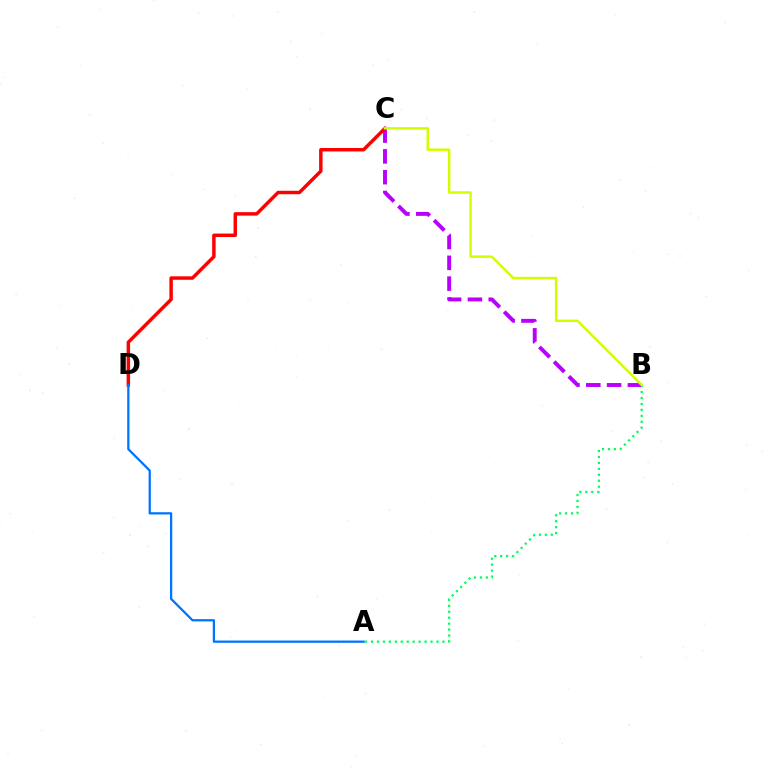{('A', 'B'): [{'color': '#00ff5c', 'line_style': 'dotted', 'thickness': 1.62}], ('B', 'C'): [{'color': '#b900ff', 'line_style': 'dashed', 'thickness': 2.82}, {'color': '#d1ff00', 'line_style': 'solid', 'thickness': 1.78}], ('C', 'D'): [{'color': '#ff0000', 'line_style': 'solid', 'thickness': 2.49}], ('A', 'D'): [{'color': '#0074ff', 'line_style': 'solid', 'thickness': 1.63}]}